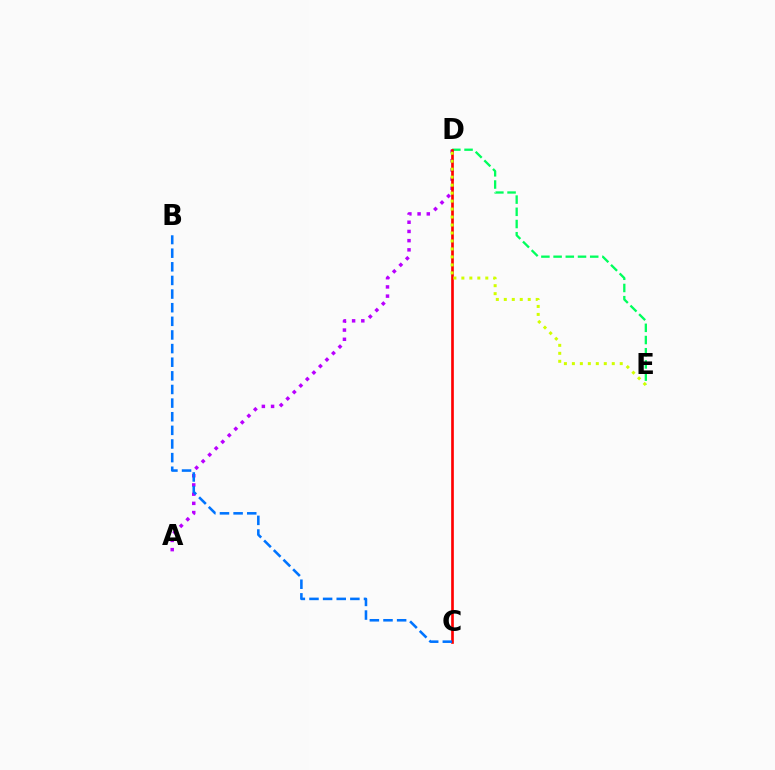{('A', 'D'): [{'color': '#b900ff', 'line_style': 'dotted', 'thickness': 2.5}], ('D', 'E'): [{'color': '#00ff5c', 'line_style': 'dashed', 'thickness': 1.66}, {'color': '#d1ff00', 'line_style': 'dotted', 'thickness': 2.17}], ('C', 'D'): [{'color': '#ff0000', 'line_style': 'solid', 'thickness': 1.92}], ('B', 'C'): [{'color': '#0074ff', 'line_style': 'dashed', 'thickness': 1.85}]}